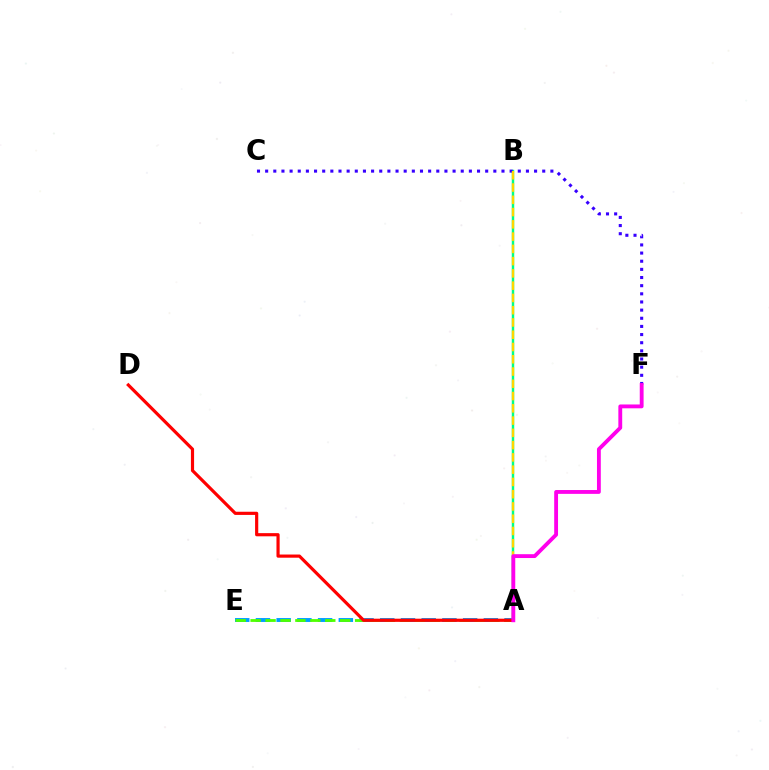{('A', 'B'): [{'color': '#00ff86', 'line_style': 'solid', 'thickness': 1.76}, {'color': '#ffd500', 'line_style': 'dashed', 'thickness': 1.67}], ('A', 'E'): [{'color': '#009eff', 'line_style': 'dashed', 'thickness': 2.81}, {'color': '#4fff00', 'line_style': 'dashed', 'thickness': 2.03}], ('C', 'F'): [{'color': '#3700ff', 'line_style': 'dotted', 'thickness': 2.21}], ('A', 'D'): [{'color': '#ff0000', 'line_style': 'solid', 'thickness': 2.28}], ('A', 'F'): [{'color': '#ff00ed', 'line_style': 'solid', 'thickness': 2.77}]}